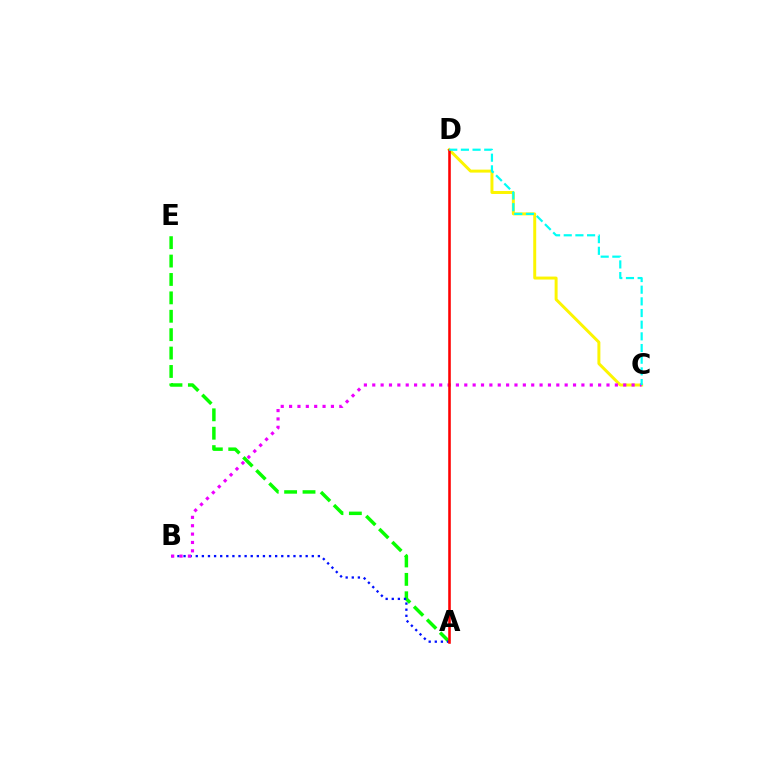{('C', 'D'): [{'color': '#fcf500', 'line_style': 'solid', 'thickness': 2.13}, {'color': '#00fff6', 'line_style': 'dashed', 'thickness': 1.58}], ('A', 'E'): [{'color': '#08ff00', 'line_style': 'dashed', 'thickness': 2.5}], ('A', 'B'): [{'color': '#0010ff', 'line_style': 'dotted', 'thickness': 1.66}], ('B', 'C'): [{'color': '#ee00ff', 'line_style': 'dotted', 'thickness': 2.27}], ('A', 'D'): [{'color': '#ff0000', 'line_style': 'solid', 'thickness': 1.85}]}